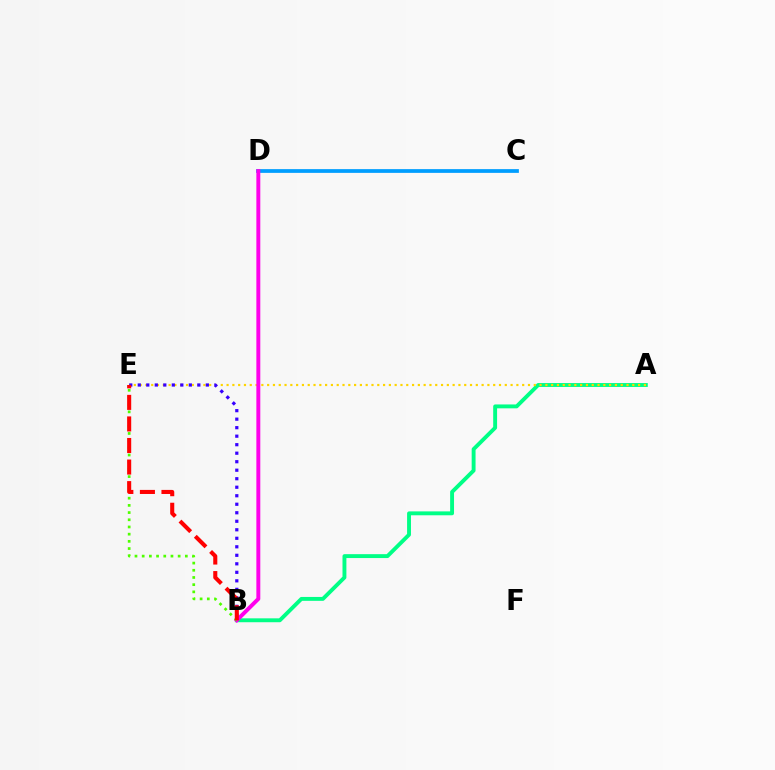{('C', 'D'): [{'color': '#009eff', 'line_style': 'solid', 'thickness': 2.7}], ('A', 'B'): [{'color': '#00ff86', 'line_style': 'solid', 'thickness': 2.8}], ('A', 'E'): [{'color': '#ffd500', 'line_style': 'dotted', 'thickness': 1.57}], ('B', 'E'): [{'color': '#3700ff', 'line_style': 'dotted', 'thickness': 2.31}, {'color': '#4fff00', 'line_style': 'dotted', 'thickness': 1.95}, {'color': '#ff0000', 'line_style': 'dashed', 'thickness': 2.93}], ('B', 'D'): [{'color': '#ff00ed', 'line_style': 'solid', 'thickness': 2.84}]}